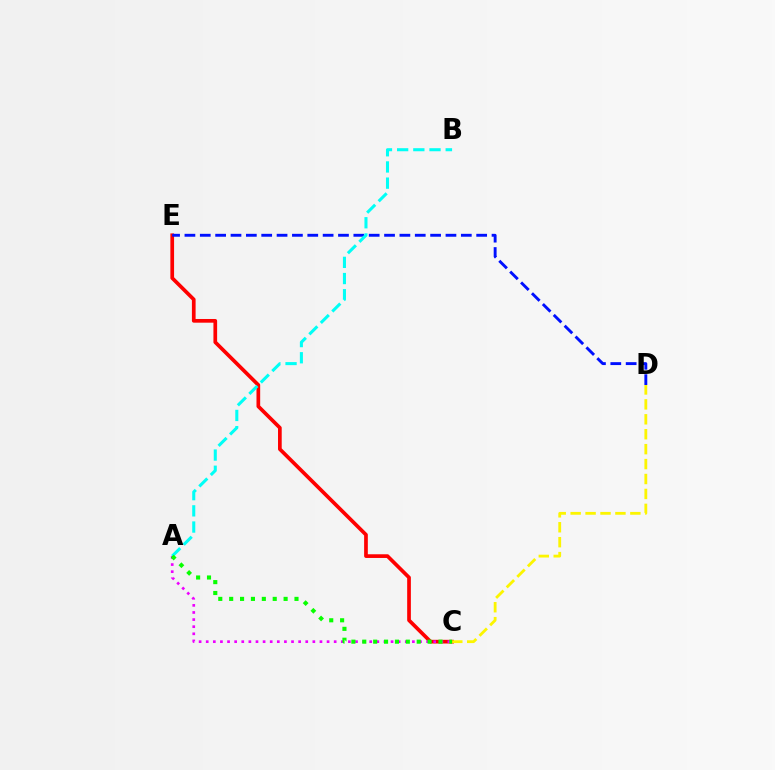{('C', 'E'): [{'color': '#ff0000', 'line_style': 'solid', 'thickness': 2.66}], ('D', 'E'): [{'color': '#0010ff', 'line_style': 'dashed', 'thickness': 2.09}], ('C', 'D'): [{'color': '#fcf500', 'line_style': 'dashed', 'thickness': 2.03}], ('A', 'B'): [{'color': '#00fff6', 'line_style': 'dashed', 'thickness': 2.2}], ('A', 'C'): [{'color': '#ee00ff', 'line_style': 'dotted', 'thickness': 1.93}, {'color': '#08ff00', 'line_style': 'dotted', 'thickness': 2.96}]}